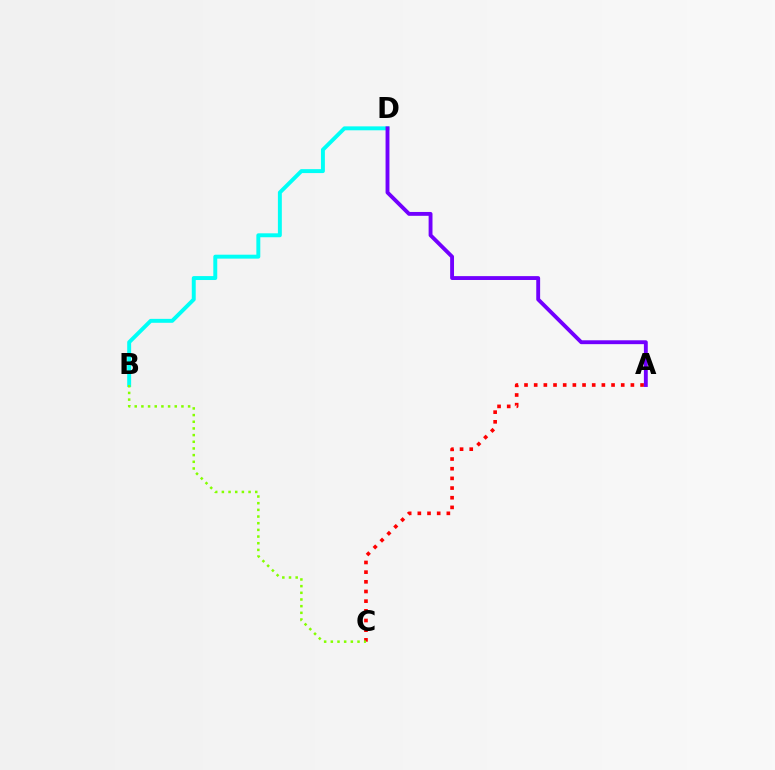{('A', 'C'): [{'color': '#ff0000', 'line_style': 'dotted', 'thickness': 2.63}], ('B', 'D'): [{'color': '#00fff6', 'line_style': 'solid', 'thickness': 2.83}], ('B', 'C'): [{'color': '#84ff00', 'line_style': 'dotted', 'thickness': 1.81}], ('A', 'D'): [{'color': '#7200ff', 'line_style': 'solid', 'thickness': 2.78}]}